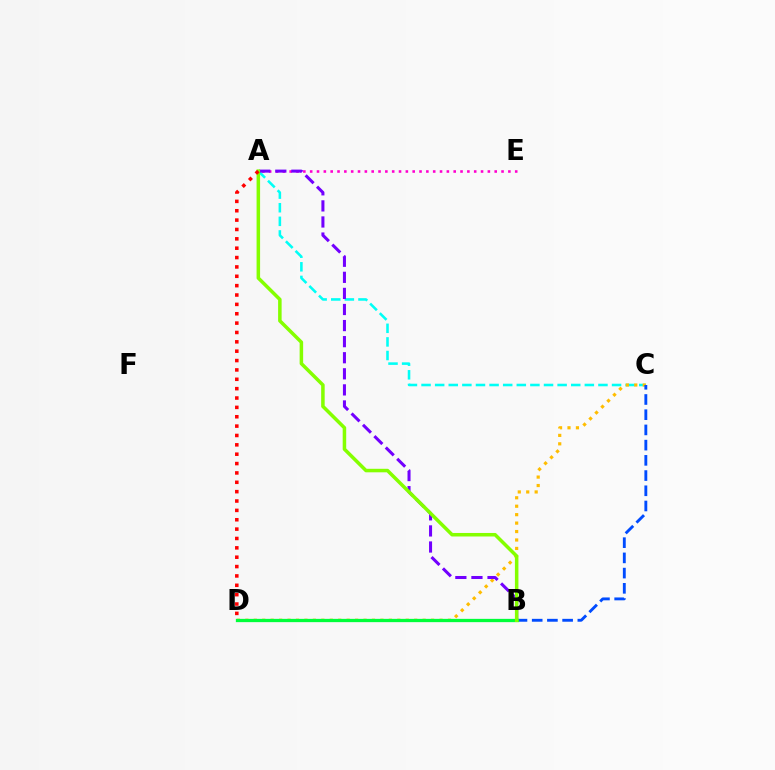{('A', 'E'): [{'color': '#ff00cf', 'line_style': 'dotted', 'thickness': 1.86}], ('A', 'C'): [{'color': '#00fff6', 'line_style': 'dashed', 'thickness': 1.85}], ('C', 'D'): [{'color': '#ffbd00', 'line_style': 'dotted', 'thickness': 2.29}], ('A', 'B'): [{'color': '#7200ff', 'line_style': 'dashed', 'thickness': 2.18}, {'color': '#84ff00', 'line_style': 'solid', 'thickness': 2.53}], ('B', 'C'): [{'color': '#004bff', 'line_style': 'dashed', 'thickness': 2.07}], ('B', 'D'): [{'color': '#00ff39', 'line_style': 'solid', 'thickness': 2.36}], ('A', 'D'): [{'color': '#ff0000', 'line_style': 'dotted', 'thickness': 2.54}]}